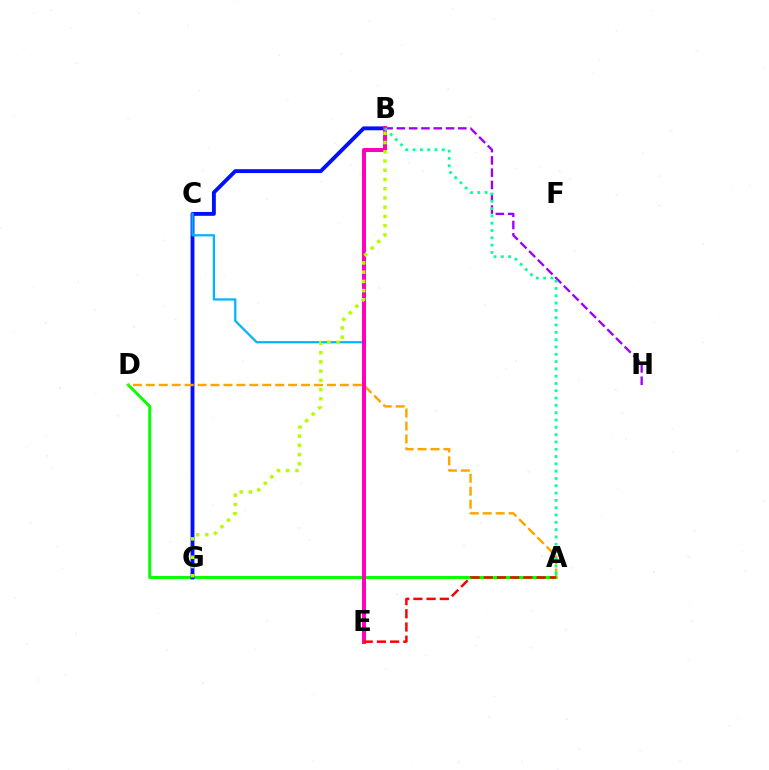{('A', 'D'): [{'color': '#08ff00', 'line_style': 'solid', 'thickness': 2.13}, {'color': '#ffa500', 'line_style': 'dashed', 'thickness': 1.76}], ('B', 'G'): [{'color': '#0010ff', 'line_style': 'solid', 'thickness': 2.78}, {'color': '#b3ff00', 'line_style': 'dotted', 'thickness': 2.51}], ('B', 'H'): [{'color': '#9b00ff', 'line_style': 'dashed', 'thickness': 1.67}], ('C', 'E'): [{'color': '#00b5ff', 'line_style': 'solid', 'thickness': 1.62}], ('B', 'E'): [{'color': '#ff00bd', 'line_style': 'solid', 'thickness': 2.87}], ('A', 'E'): [{'color': '#ff0000', 'line_style': 'dashed', 'thickness': 1.79}], ('A', 'B'): [{'color': '#00ff9d', 'line_style': 'dotted', 'thickness': 1.99}]}